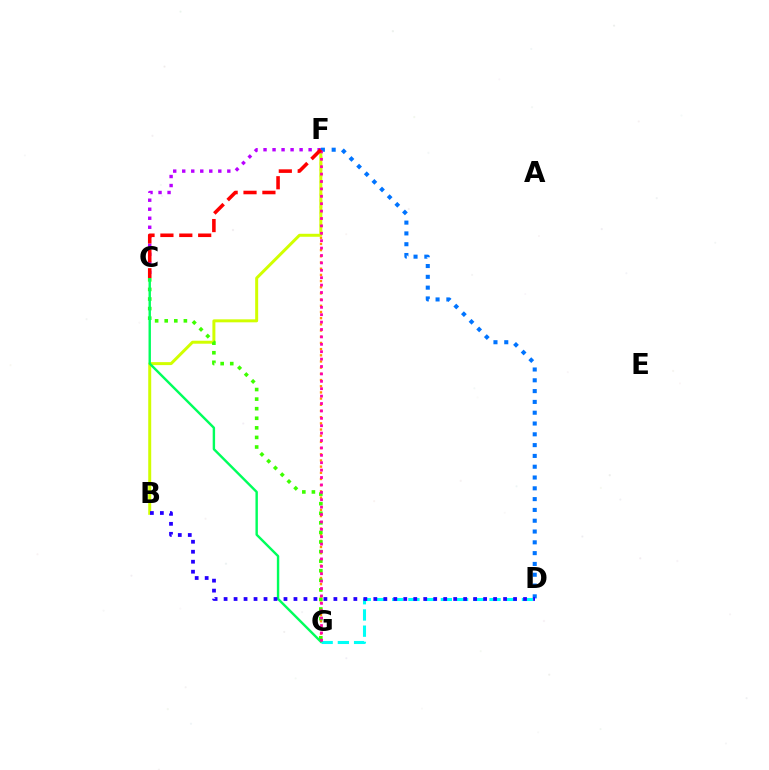{('F', 'G'): [{'color': '#ff9400', 'line_style': 'dotted', 'thickness': 1.68}, {'color': '#ff00ac', 'line_style': 'dotted', 'thickness': 2.01}], ('B', 'F'): [{'color': '#d1ff00', 'line_style': 'solid', 'thickness': 2.15}], ('D', 'G'): [{'color': '#00fff6', 'line_style': 'dashed', 'thickness': 2.2}], ('C', 'G'): [{'color': '#3dff00', 'line_style': 'dotted', 'thickness': 2.6}, {'color': '#00ff5c', 'line_style': 'solid', 'thickness': 1.73}], ('D', 'F'): [{'color': '#0074ff', 'line_style': 'dotted', 'thickness': 2.93}], ('B', 'D'): [{'color': '#2500ff', 'line_style': 'dotted', 'thickness': 2.71}], ('C', 'F'): [{'color': '#b900ff', 'line_style': 'dotted', 'thickness': 2.45}, {'color': '#ff0000', 'line_style': 'dashed', 'thickness': 2.57}]}